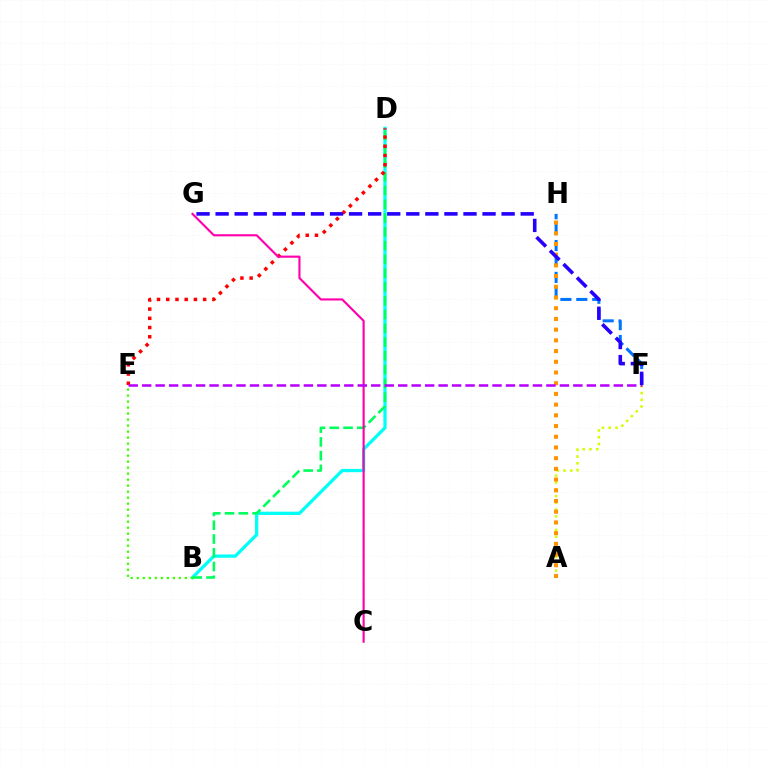{('A', 'F'): [{'color': '#d1ff00', 'line_style': 'dotted', 'thickness': 1.84}], ('B', 'D'): [{'color': '#00fff6', 'line_style': 'solid', 'thickness': 2.36}, {'color': '#00ff5c', 'line_style': 'dashed', 'thickness': 1.87}], ('B', 'E'): [{'color': '#3dff00', 'line_style': 'dotted', 'thickness': 1.63}], ('D', 'E'): [{'color': '#ff0000', 'line_style': 'dotted', 'thickness': 2.51}], ('F', 'H'): [{'color': '#0074ff', 'line_style': 'dashed', 'thickness': 2.16}], ('C', 'G'): [{'color': '#ff00ac', 'line_style': 'solid', 'thickness': 1.54}], ('A', 'H'): [{'color': '#ff9400', 'line_style': 'dotted', 'thickness': 2.91}], ('E', 'F'): [{'color': '#b900ff', 'line_style': 'dashed', 'thickness': 1.83}], ('F', 'G'): [{'color': '#2500ff', 'line_style': 'dashed', 'thickness': 2.59}]}